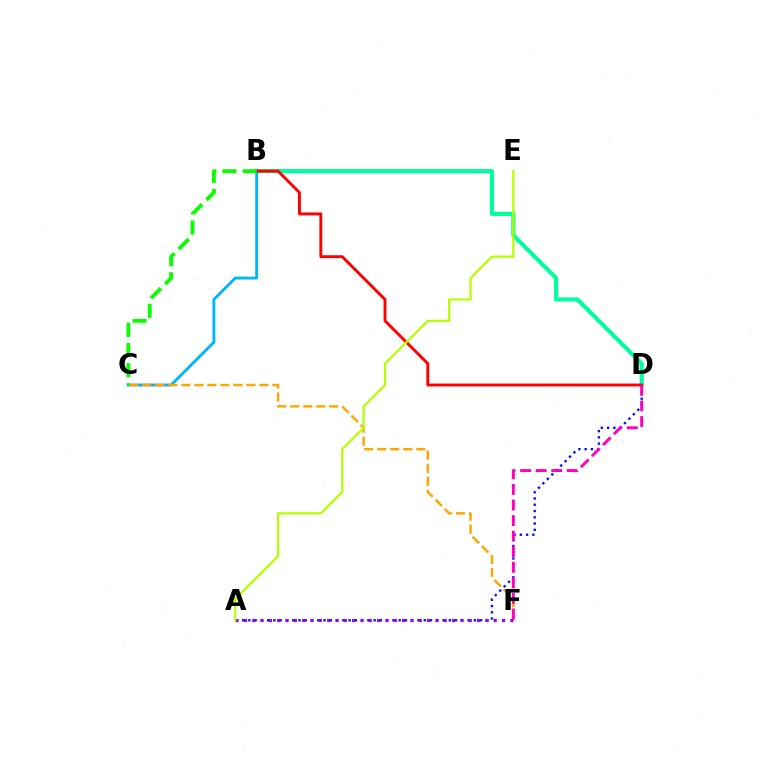{('B', 'D'): [{'color': '#00ff9d', 'line_style': 'solid', 'thickness': 2.99}, {'color': '#ff0000', 'line_style': 'solid', 'thickness': 2.09}], ('B', 'C'): [{'color': '#00b5ff', 'line_style': 'solid', 'thickness': 2.04}, {'color': '#08ff00', 'line_style': 'dashed', 'thickness': 2.74}], ('C', 'F'): [{'color': '#ffa500', 'line_style': 'dashed', 'thickness': 1.77}], ('A', 'D'): [{'color': '#0010ff', 'line_style': 'dotted', 'thickness': 1.7}], ('A', 'F'): [{'color': '#9b00ff', 'line_style': 'dotted', 'thickness': 2.26}], ('A', 'E'): [{'color': '#b3ff00', 'line_style': 'solid', 'thickness': 1.58}], ('D', 'F'): [{'color': '#ff00bd', 'line_style': 'dashed', 'thickness': 2.11}]}